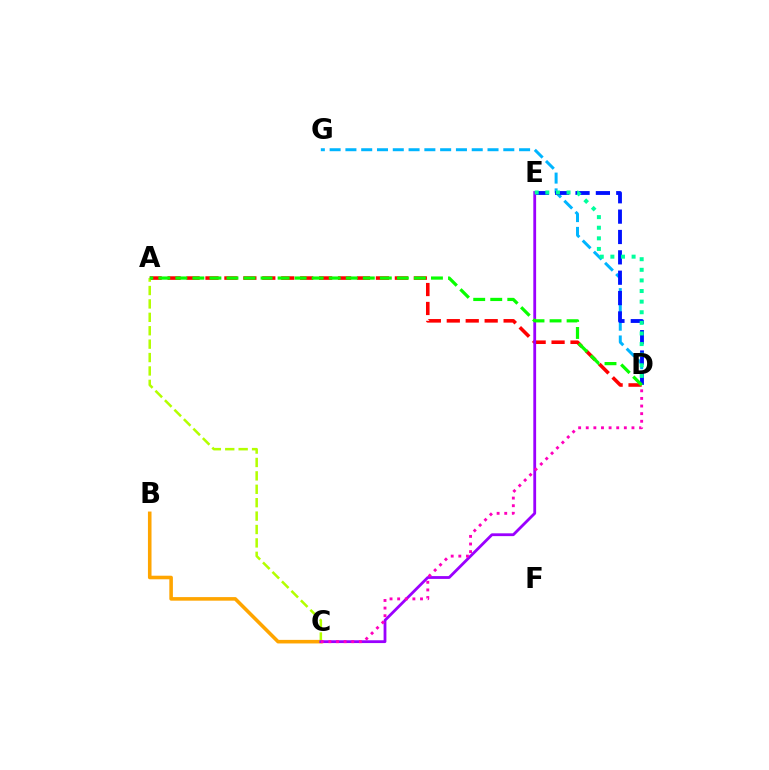{('B', 'C'): [{'color': '#ffa500', 'line_style': 'solid', 'thickness': 2.58}], ('D', 'G'): [{'color': '#00b5ff', 'line_style': 'dashed', 'thickness': 2.14}], ('D', 'E'): [{'color': '#0010ff', 'line_style': 'dashed', 'thickness': 2.77}, {'color': '#00ff9d', 'line_style': 'dotted', 'thickness': 2.88}], ('A', 'D'): [{'color': '#ff0000', 'line_style': 'dashed', 'thickness': 2.57}, {'color': '#08ff00', 'line_style': 'dashed', 'thickness': 2.31}], ('A', 'C'): [{'color': '#b3ff00', 'line_style': 'dashed', 'thickness': 1.82}], ('C', 'E'): [{'color': '#9b00ff', 'line_style': 'solid', 'thickness': 2.02}], ('C', 'D'): [{'color': '#ff00bd', 'line_style': 'dotted', 'thickness': 2.07}]}